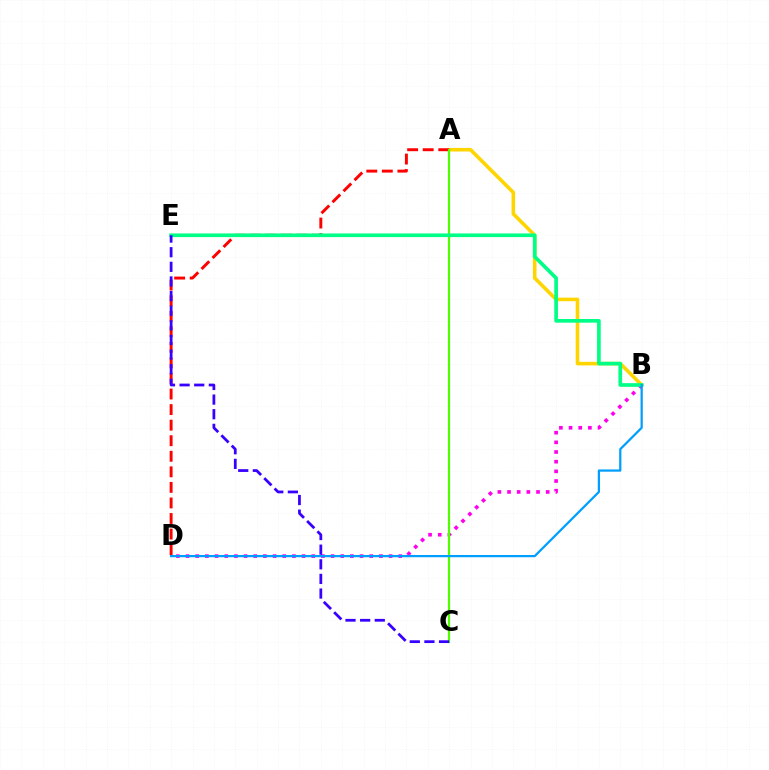{('B', 'D'): [{'color': '#ff00ed', 'line_style': 'dotted', 'thickness': 2.63}, {'color': '#009eff', 'line_style': 'solid', 'thickness': 1.61}], ('A', 'B'): [{'color': '#ffd500', 'line_style': 'solid', 'thickness': 2.58}], ('A', 'D'): [{'color': '#ff0000', 'line_style': 'dashed', 'thickness': 2.11}], ('A', 'C'): [{'color': '#4fff00', 'line_style': 'solid', 'thickness': 1.58}], ('B', 'E'): [{'color': '#00ff86', 'line_style': 'solid', 'thickness': 2.64}], ('C', 'E'): [{'color': '#3700ff', 'line_style': 'dashed', 'thickness': 1.99}]}